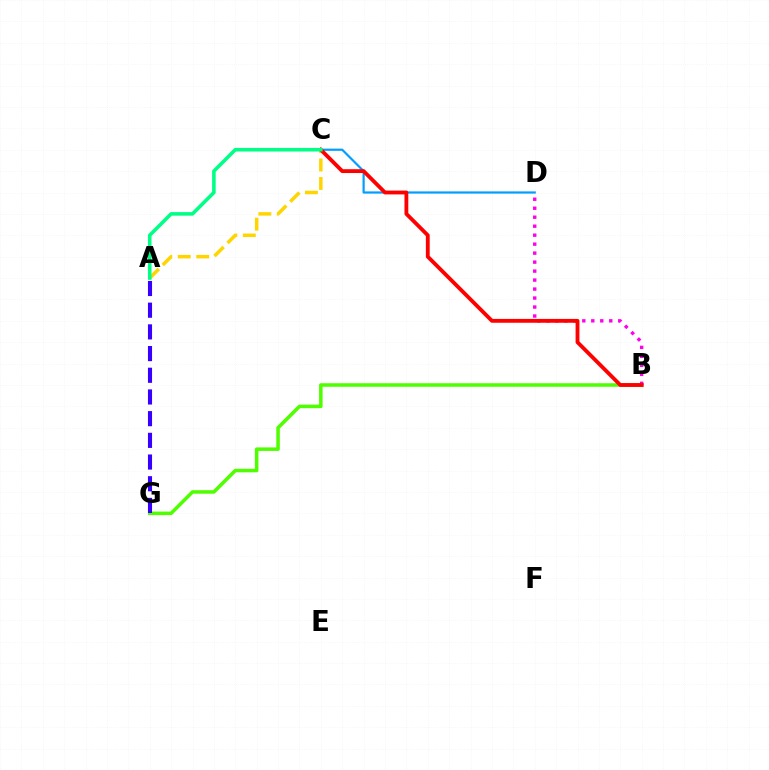{('B', 'G'): [{'color': '#4fff00', 'line_style': 'solid', 'thickness': 2.54}], ('A', 'C'): [{'color': '#ffd500', 'line_style': 'dashed', 'thickness': 2.51}, {'color': '#00ff86', 'line_style': 'solid', 'thickness': 2.57}], ('C', 'D'): [{'color': '#009eff', 'line_style': 'solid', 'thickness': 1.58}], ('B', 'D'): [{'color': '#ff00ed', 'line_style': 'dotted', 'thickness': 2.44}], ('B', 'C'): [{'color': '#ff0000', 'line_style': 'solid', 'thickness': 2.76}], ('A', 'G'): [{'color': '#3700ff', 'line_style': 'dashed', 'thickness': 2.95}]}